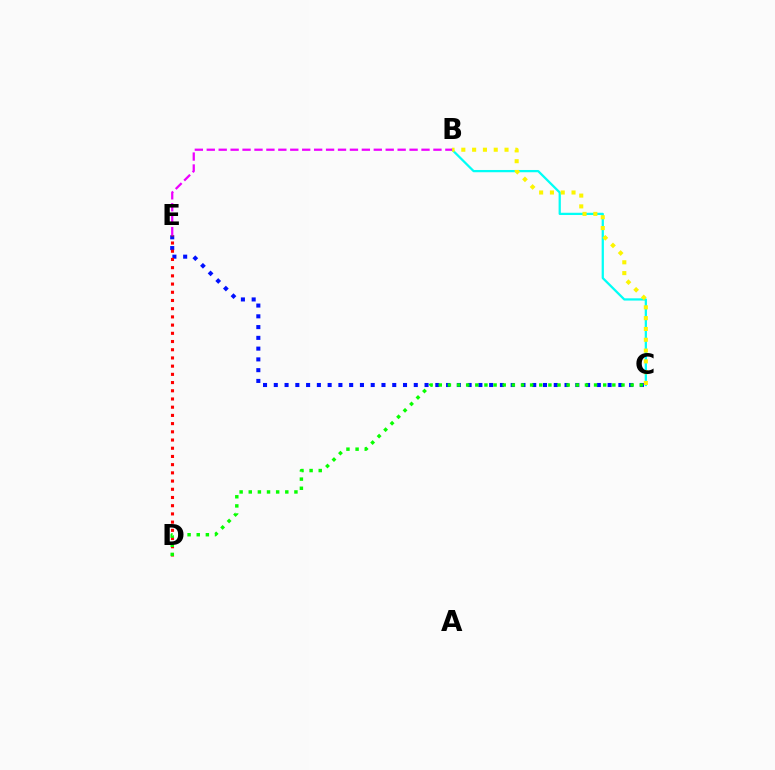{('B', 'C'): [{'color': '#00fff6', 'line_style': 'solid', 'thickness': 1.62}, {'color': '#fcf500', 'line_style': 'dotted', 'thickness': 2.93}], ('C', 'E'): [{'color': '#0010ff', 'line_style': 'dotted', 'thickness': 2.93}], ('D', 'E'): [{'color': '#ff0000', 'line_style': 'dotted', 'thickness': 2.23}], ('B', 'E'): [{'color': '#ee00ff', 'line_style': 'dashed', 'thickness': 1.62}], ('C', 'D'): [{'color': '#08ff00', 'line_style': 'dotted', 'thickness': 2.48}]}